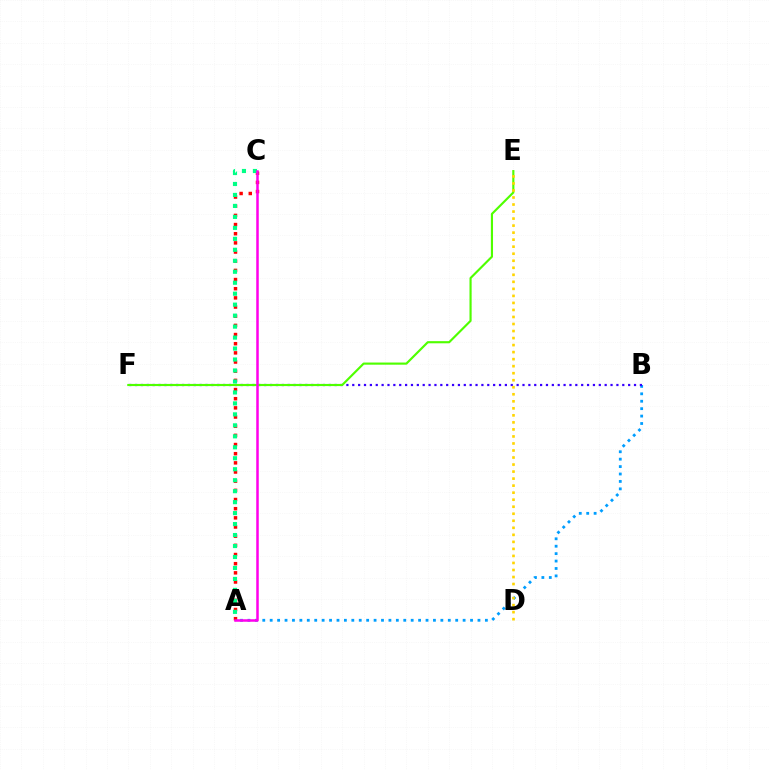{('A', 'B'): [{'color': '#009eff', 'line_style': 'dotted', 'thickness': 2.02}], ('B', 'F'): [{'color': '#3700ff', 'line_style': 'dotted', 'thickness': 1.59}], ('E', 'F'): [{'color': '#4fff00', 'line_style': 'solid', 'thickness': 1.55}], ('A', 'C'): [{'color': '#ff0000', 'line_style': 'dotted', 'thickness': 2.49}, {'color': '#00ff86', 'line_style': 'dotted', 'thickness': 2.98}, {'color': '#ff00ed', 'line_style': 'solid', 'thickness': 1.81}], ('D', 'E'): [{'color': '#ffd500', 'line_style': 'dotted', 'thickness': 1.91}]}